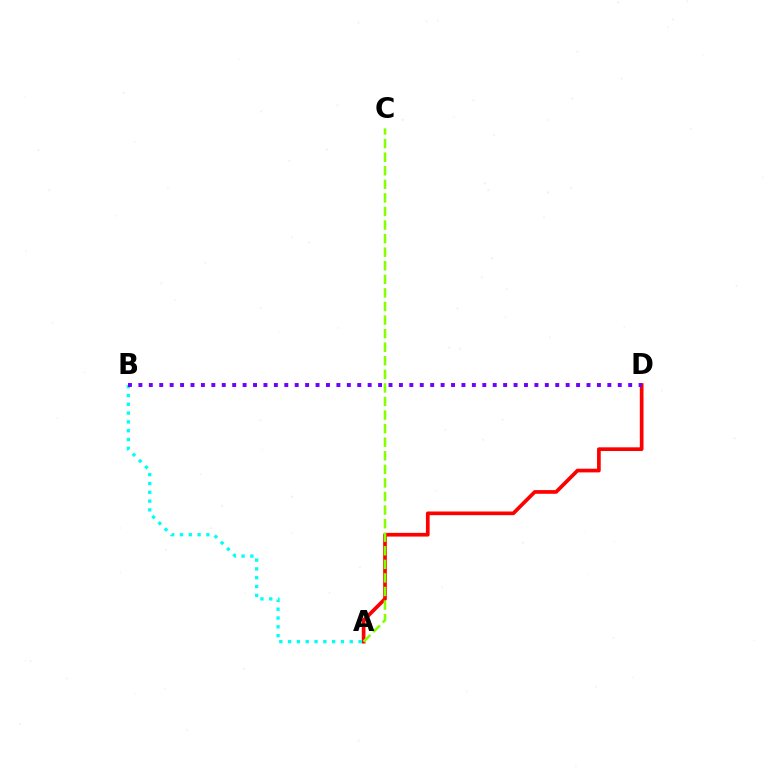{('A', 'D'): [{'color': '#ff0000', 'line_style': 'solid', 'thickness': 2.66}], ('A', 'B'): [{'color': '#00fff6', 'line_style': 'dotted', 'thickness': 2.39}], ('A', 'C'): [{'color': '#84ff00', 'line_style': 'dashed', 'thickness': 1.84}], ('B', 'D'): [{'color': '#7200ff', 'line_style': 'dotted', 'thickness': 2.83}]}